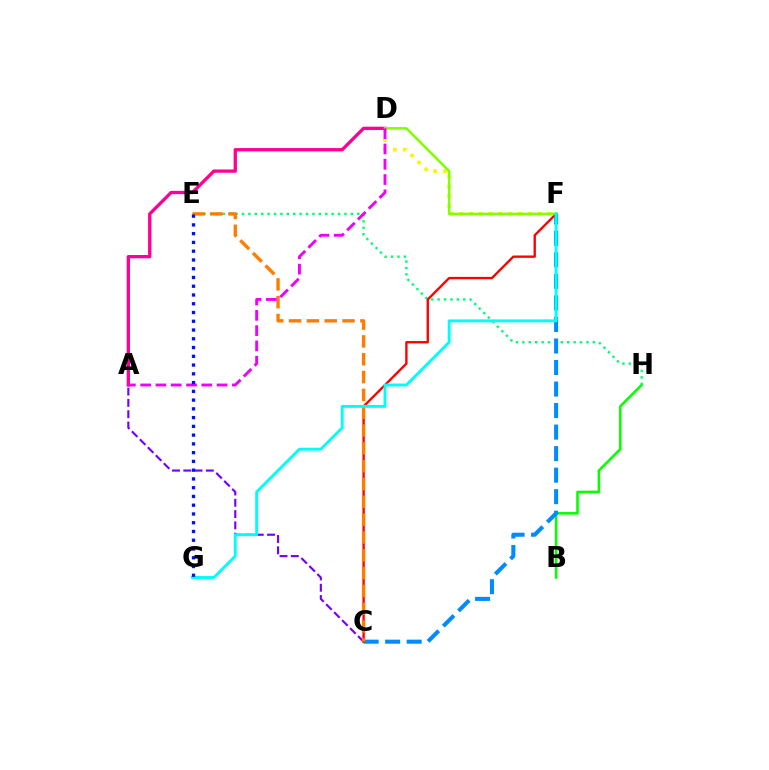{('A', 'C'): [{'color': '#7200ff', 'line_style': 'dashed', 'thickness': 1.53}], ('B', 'H'): [{'color': '#08ff00', 'line_style': 'solid', 'thickness': 1.86}], ('E', 'H'): [{'color': '#00ff74', 'line_style': 'dotted', 'thickness': 1.74}], ('C', 'F'): [{'color': '#008cff', 'line_style': 'dashed', 'thickness': 2.92}, {'color': '#ff0000', 'line_style': 'solid', 'thickness': 1.69}], ('D', 'F'): [{'color': '#fcf500', 'line_style': 'dotted', 'thickness': 2.67}, {'color': '#84ff00', 'line_style': 'solid', 'thickness': 1.83}], ('C', 'E'): [{'color': '#ff7c00', 'line_style': 'dashed', 'thickness': 2.42}], ('A', 'D'): [{'color': '#ff0094', 'line_style': 'solid', 'thickness': 2.37}, {'color': '#ee00ff', 'line_style': 'dashed', 'thickness': 2.08}], ('F', 'G'): [{'color': '#00fff6', 'line_style': 'solid', 'thickness': 2.09}], ('E', 'G'): [{'color': '#0010ff', 'line_style': 'dotted', 'thickness': 2.38}]}